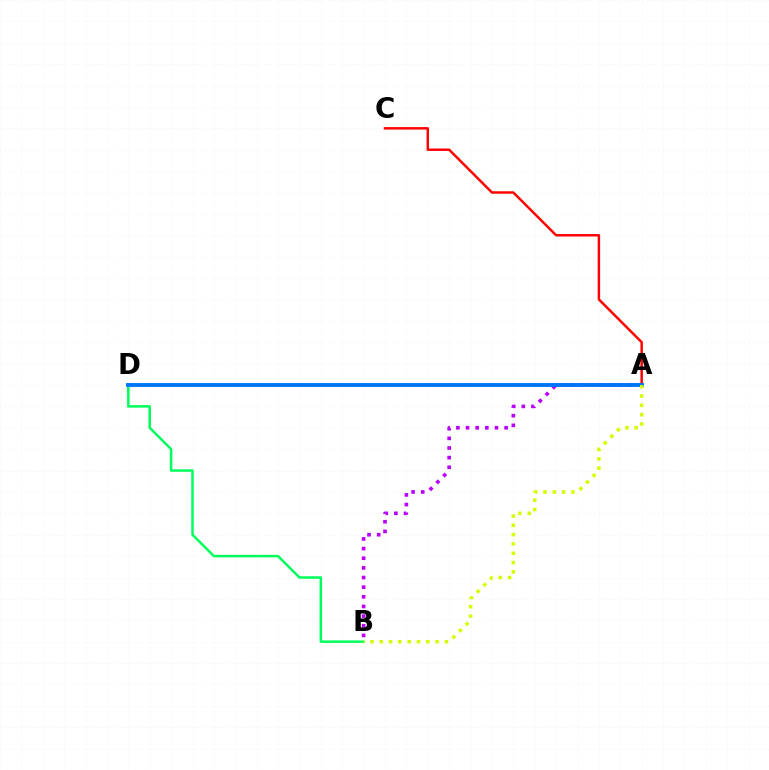{('A', 'B'): [{'color': '#b900ff', 'line_style': 'dotted', 'thickness': 2.62}, {'color': '#d1ff00', 'line_style': 'dotted', 'thickness': 2.53}], ('A', 'C'): [{'color': '#ff0000', 'line_style': 'solid', 'thickness': 1.77}], ('B', 'D'): [{'color': '#00ff5c', 'line_style': 'solid', 'thickness': 1.81}], ('A', 'D'): [{'color': '#0074ff', 'line_style': 'solid', 'thickness': 2.79}]}